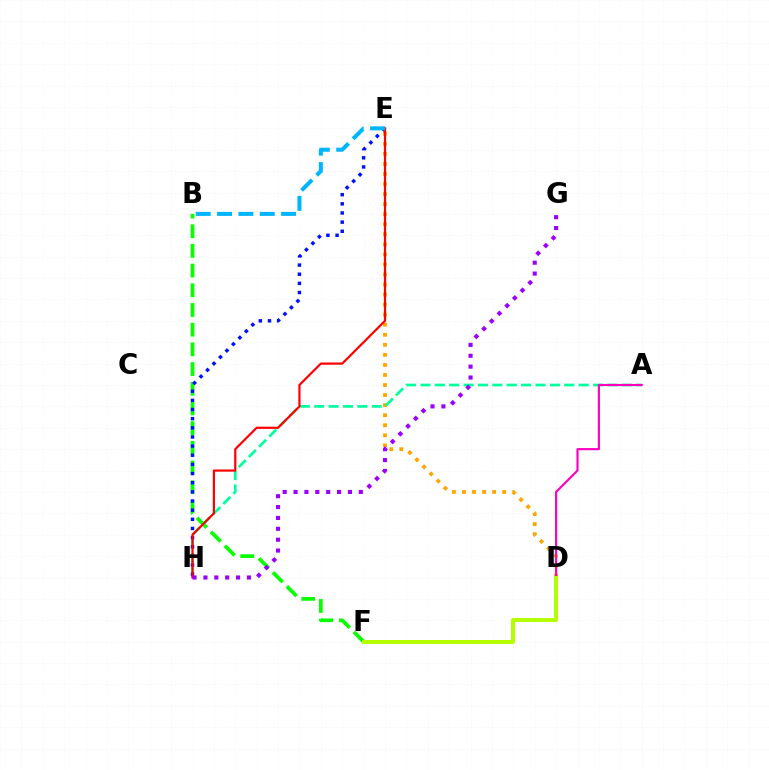{('B', 'F'): [{'color': '#08ff00', 'line_style': 'dashed', 'thickness': 2.68}], ('D', 'E'): [{'color': '#ffa500', 'line_style': 'dotted', 'thickness': 2.73}], ('A', 'H'): [{'color': '#00ff9d', 'line_style': 'dashed', 'thickness': 1.95}], ('A', 'D'): [{'color': '#ff00bd', 'line_style': 'solid', 'thickness': 1.55}], ('E', 'H'): [{'color': '#0010ff', 'line_style': 'dotted', 'thickness': 2.49}, {'color': '#ff0000', 'line_style': 'solid', 'thickness': 1.58}], ('B', 'E'): [{'color': '#00b5ff', 'line_style': 'dashed', 'thickness': 2.9}], ('D', 'F'): [{'color': '#b3ff00', 'line_style': 'solid', 'thickness': 2.85}], ('G', 'H'): [{'color': '#9b00ff', 'line_style': 'dotted', 'thickness': 2.96}]}